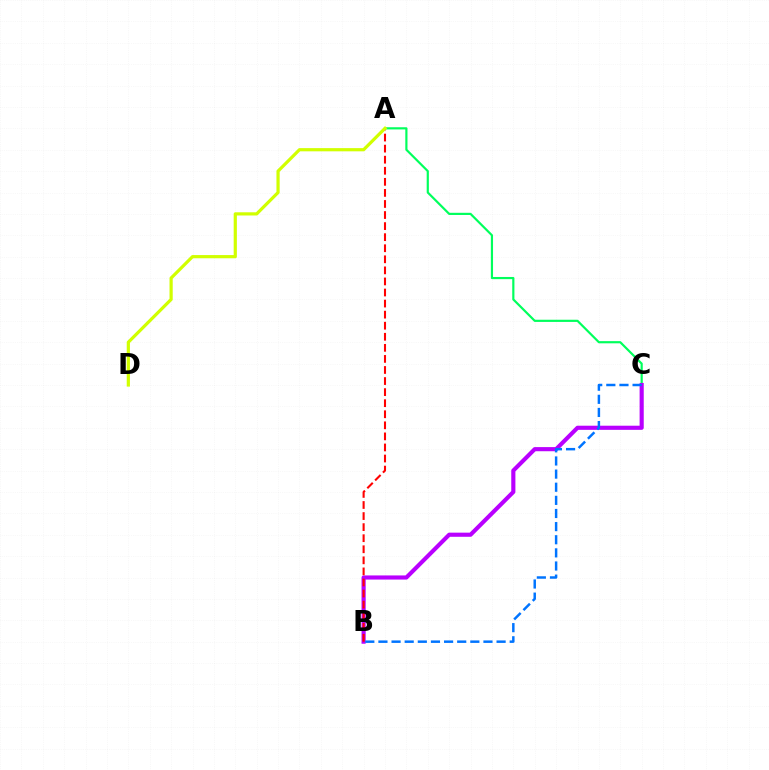{('A', 'C'): [{'color': '#00ff5c', 'line_style': 'solid', 'thickness': 1.57}], ('B', 'C'): [{'color': '#b900ff', 'line_style': 'solid', 'thickness': 2.98}, {'color': '#0074ff', 'line_style': 'dashed', 'thickness': 1.78}], ('A', 'B'): [{'color': '#ff0000', 'line_style': 'dashed', 'thickness': 1.5}], ('A', 'D'): [{'color': '#d1ff00', 'line_style': 'solid', 'thickness': 2.31}]}